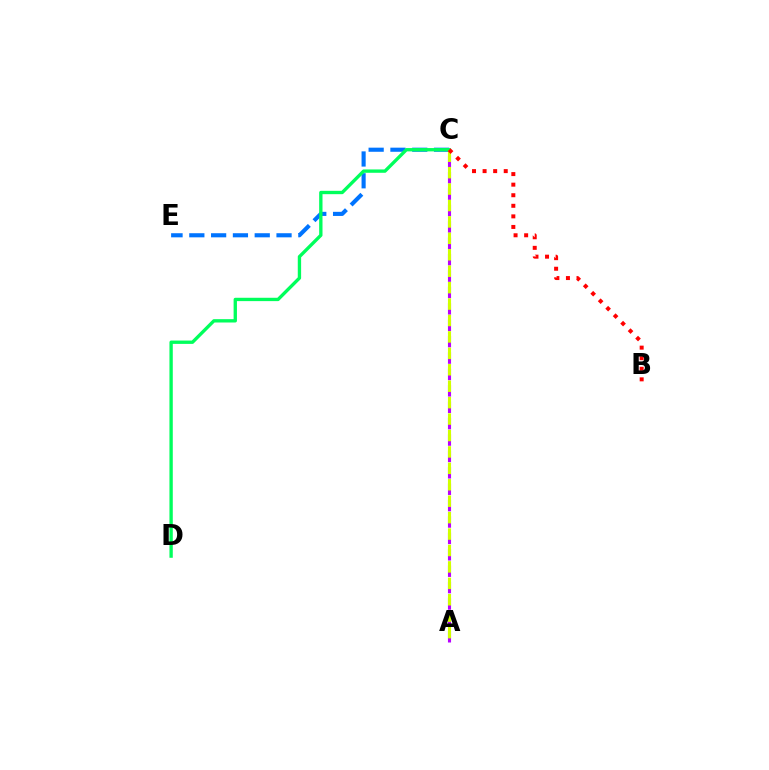{('C', 'E'): [{'color': '#0074ff', 'line_style': 'dashed', 'thickness': 2.96}], ('C', 'D'): [{'color': '#00ff5c', 'line_style': 'solid', 'thickness': 2.41}], ('A', 'C'): [{'color': '#b900ff', 'line_style': 'dashed', 'thickness': 2.23}, {'color': '#d1ff00', 'line_style': 'dashed', 'thickness': 2.23}], ('B', 'C'): [{'color': '#ff0000', 'line_style': 'dotted', 'thickness': 2.87}]}